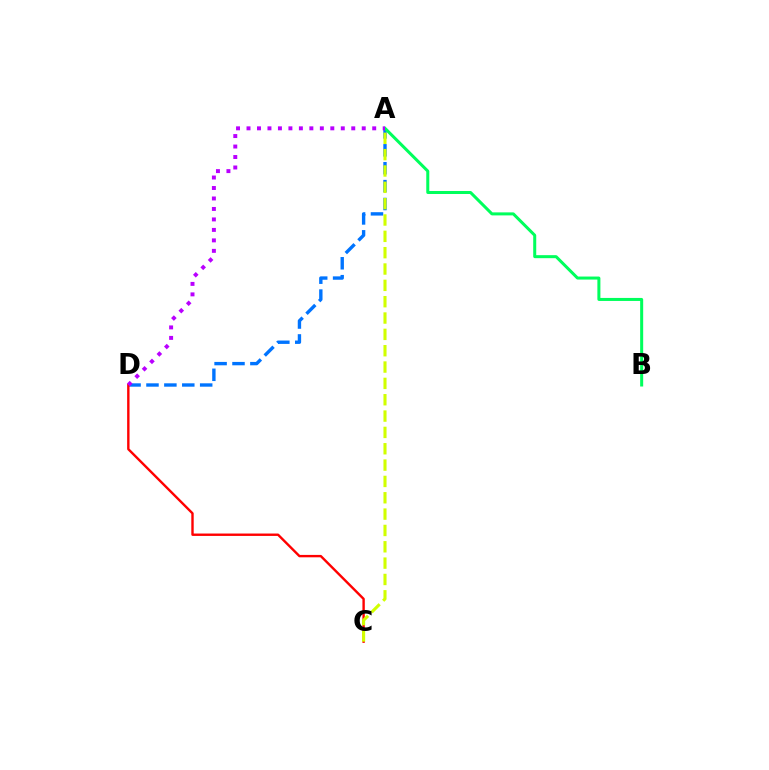{('A', 'D'): [{'color': '#0074ff', 'line_style': 'dashed', 'thickness': 2.43}, {'color': '#b900ff', 'line_style': 'dotted', 'thickness': 2.85}], ('A', 'B'): [{'color': '#00ff5c', 'line_style': 'solid', 'thickness': 2.17}], ('C', 'D'): [{'color': '#ff0000', 'line_style': 'solid', 'thickness': 1.72}], ('A', 'C'): [{'color': '#d1ff00', 'line_style': 'dashed', 'thickness': 2.22}]}